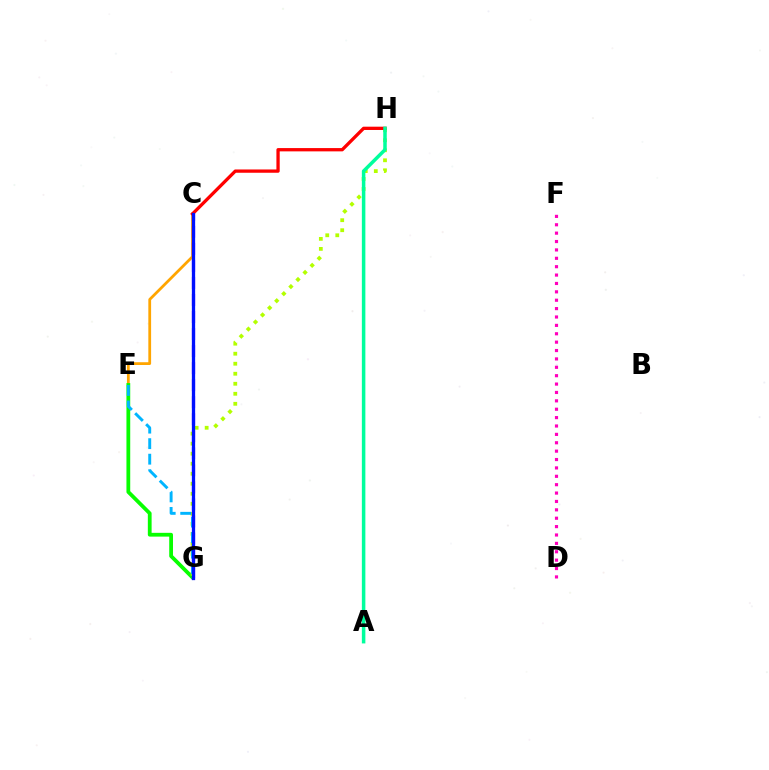{('C', 'E'): [{'color': '#ffa500', 'line_style': 'solid', 'thickness': 2.0}], ('E', 'G'): [{'color': '#08ff00', 'line_style': 'solid', 'thickness': 2.72}, {'color': '#00b5ff', 'line_style': 'dashed', 'thickness': 2.11}], ('D', 'F'): [{'color': '#ff00bd', 'line_style': 'dotted', 'thickness': 2.28}], ('C', 'G'): [{'color': '#9b00ff', 'line_style': 'dashed', 'thickness': 2.31}, {'color': '#0010ff', 'line_style': 'solid', 'thickness': 2.37}], ('G', 'H'): [{'color': '#b3ff00', 'line_style': 'dotted', 'thickness': 2.72}], ('C', 'H'): [{'color': '#ff0000', 'line_style': 'solid', 'thickness': 2.37}], ('A', 'H'): [{'color': '#00ff9d', 'line_style': 'solid', 'thickness': 2.53}]}